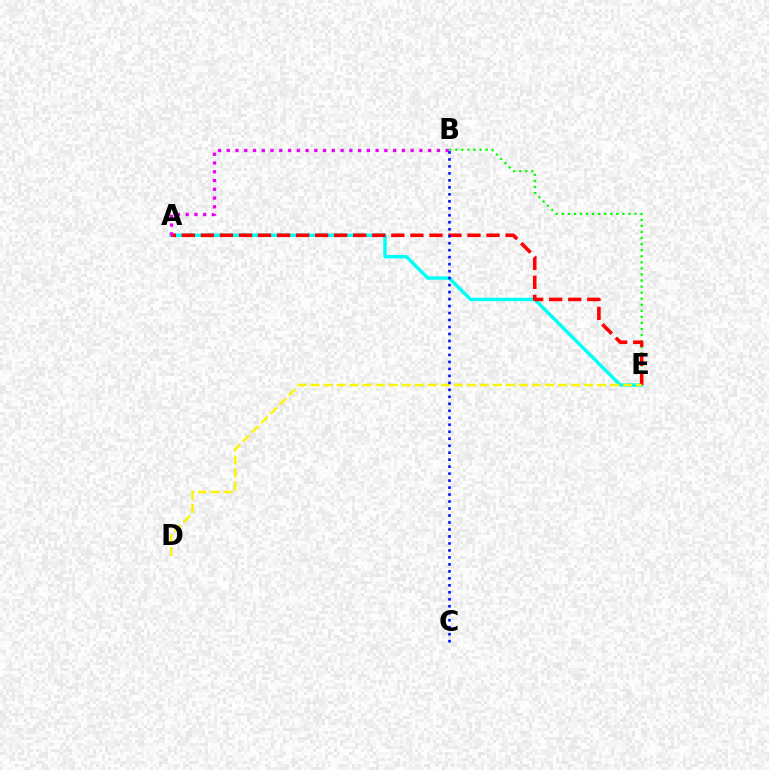{('B', 'E'): [{'color': '#08ff00', 'line_style': 'dotted', 'thickness': 1.65}], ('A', 'E'): [{'color': '#00fff6', 'line_style': 'solid', 'thickness': 2.48}, {'color': '#ff0000', 'line_style': 'dashed', 'thickness': 2.59}], ('A', 'B'): [{'color': '#ee00ff', 'line_style': 'dotted', 'thickness': 2.38}], ('D', 'E'): [{'color': '#fcf500', 'line_style': 'dashed', 'thickness': 1.77}], ('B', 'C'): [{'color': '#0010ff', 'line_style': 'dotted', 'thickness': 1.9}]}